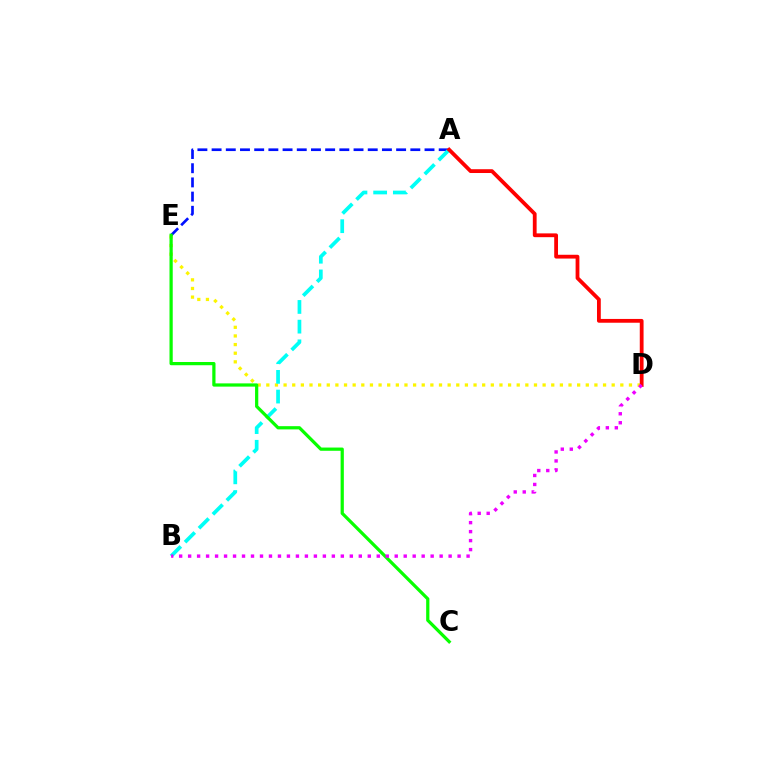{('D', 'E'): [{'color': '#fcf500', 'line_style': 'dotted', 'thickness': 2.35}], ('A', 'E'): [{'color': '#0010ff', 'line_style': 'dashed', 'thickness': 1.93}], ('A', 'B'): [{'color': '#00fff6', 'line_style': 'dashed', 'thickness': 2.68}], ('C', 'E'): [{'color': '#08ff00', 'line_style': 'solid', 'thickness': 2.33}], ('A', 'D'): [{'color': '#ff0000', 'line_style': 'solid', 'thickness': 2.73}], ('B', 'D'): [{'color': '#ee00ff', 'line_style': 'dotted', 'thickness': 2.44}]}